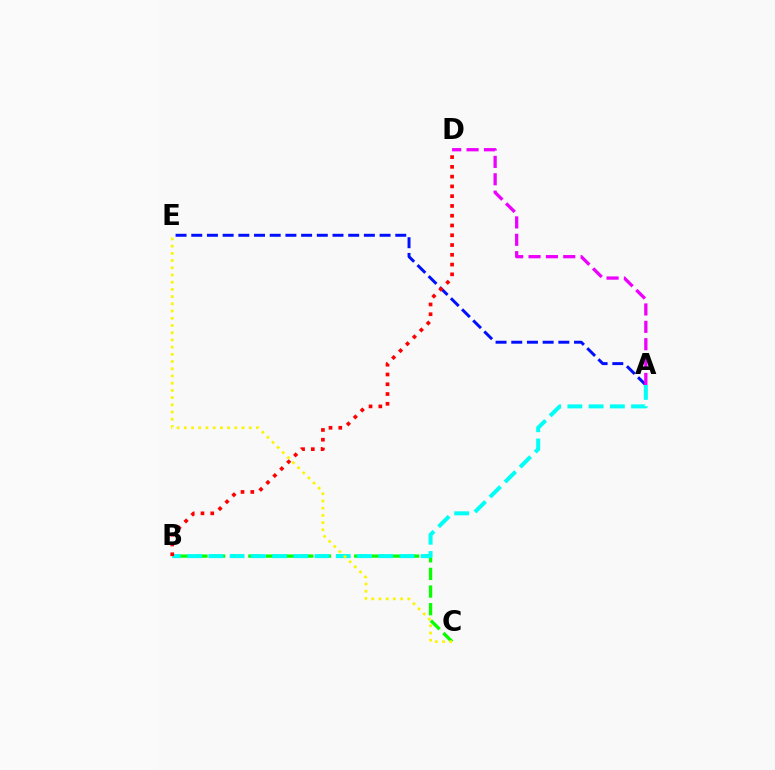{('B', 'C'): [{'color': '#08ff00', 'line_style': 'dashed', 'thickness': 2.4}], ('A', 'E'): [{'color': '#0010ff', 'line_style': 'dashed', 'thickness': 2.13}], ('A', 'B'): [{'color': '#00fff6', 'line_style': 'dashed', 'thickness': 2.88}], ('B', 'D'): [{'color': '#ff0000', 'line_style': 'dotted', 'thickness': 2.65}], ('C', 'E'): [{'color': '#fcf500', 'line_style': 'dotted', 'thickness': 1.96}], ('A', 'D'): [{'color': '#ee00ff', 'line_style': 'dashed', 'thickness': 2.36}]}